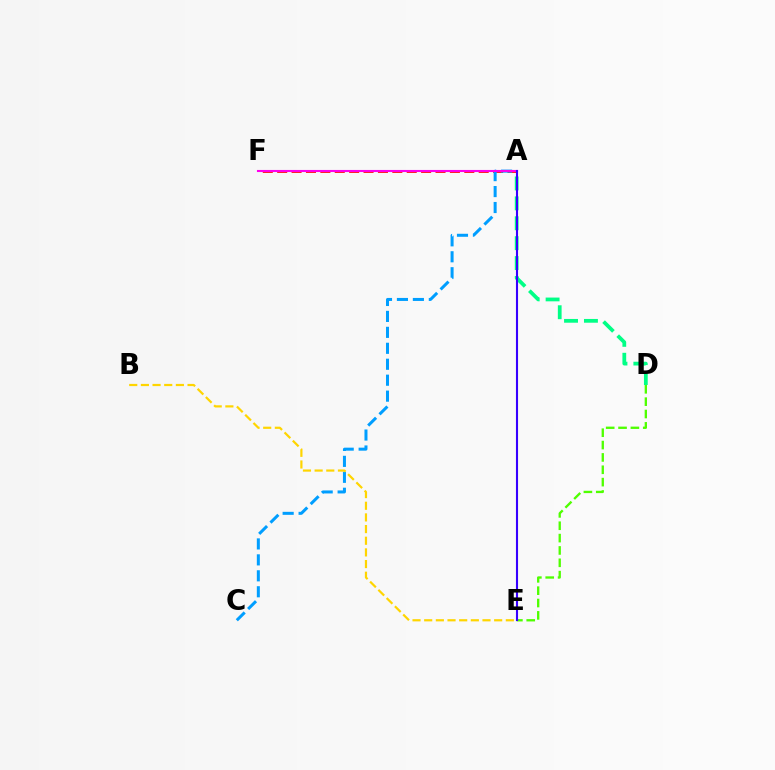{('A', 'F'): [{'color': '#ff0000', 'line_style': 'dashed', 'thickness': 1.96}, {'color': '#ff00ed', 'line_style': 'solid', 'thickness': 1.51}], ('A', 'C'): [{'color': '#009eff', 'line_style': 'dashed', 'thickness': 2.17}], ('D', 'E'): [{'color': '#4fff00', 'line_style': 'dashed', 'thickness': 1.68}], ('B', 'E'): [{'color': '#ffd500', 'line_style': 'dashed', 'thickness': 1.58}], ('A', 'D'): [{'color': '#00ff86', 'line_style': 'dashed', 'thickness': 2.7}], ('A', 'E'): [{'color': '#3700ff', 'line_style': 'solid', 'thickness': 1.51}]}